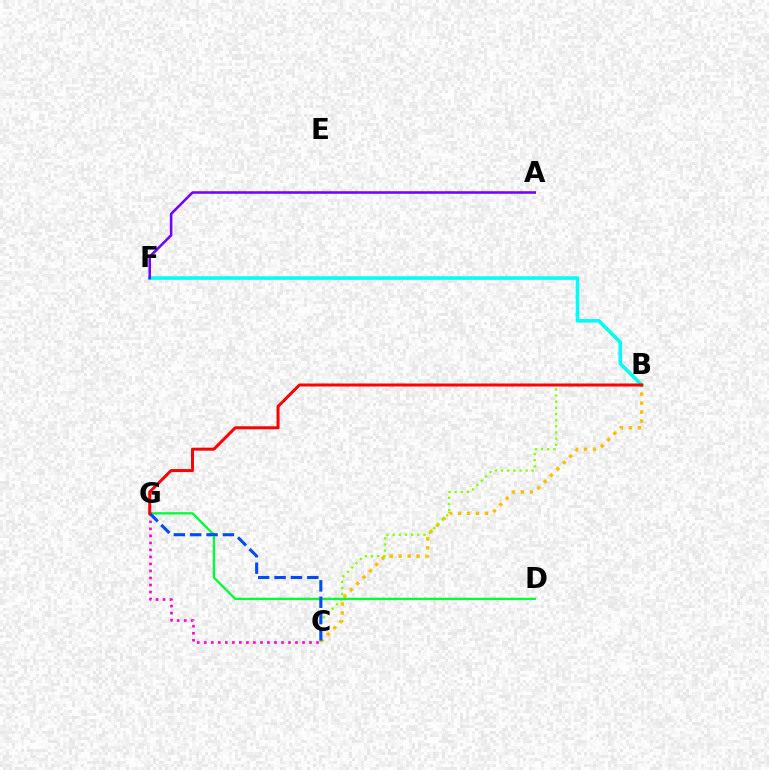{('B', 'C'): [{'color': '#ffbd00', 'line_style': 'dotted', 'thickness': 2.44}, {'color': '#84ff00', 'line_style': 'dotted', 'thickness': 1.67}], ('B', 'F'): [{'color': '#00fff6', 'line_style': 'solid', 'thickness': 2.57}], ('D', 'G'): [{'color': '#00ff39', 'line_style': 'solid', 'thickness': 1.69}], ('C', 'G'): [{'color': '#ff00cf', 'line_style': 'dotted', 'thickness': 1.91}, {'color': '#004bff', 'line_style': 'dashed', 'thickness': 2.22}], ('A', 'F'): [{'color': '#7200ff', 'line_style': 'solid', 'thickness': 1.84}], ('B', 'G'): [{'color': '#ff0000', 'line_style': 'solid', 'thickness': 2.16}]}